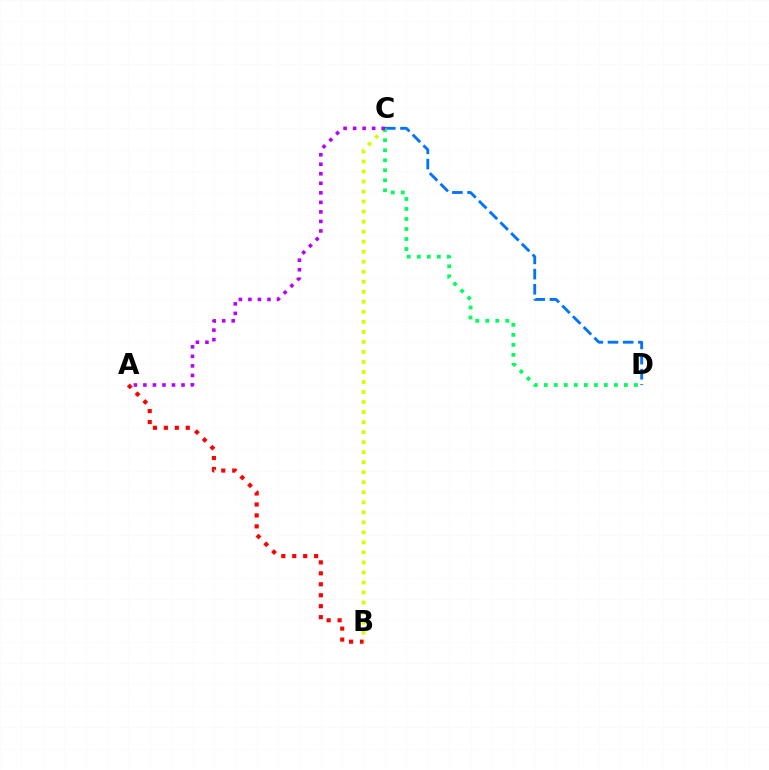{('B', 'C'): [{'color': '#d1ff00', 'line_style': 'dotted', 'thickness': 2.72}], ('A', 'B'): [{'color': '#ff0000', 'line_style': 'dotted', 'thickness': 2.98}], ('C', 'D'): [{'color': '#0074ff', 'line_style': 'dashed', 'thickness': 2.06}, {'color': '#00ff5c', 'line_style': 'dotted', 'thickness': 2.72}], ('A', 'C'): [{'color': '#b900ff', 'line_style': 'dotted', 'thickness': 2.59}]}